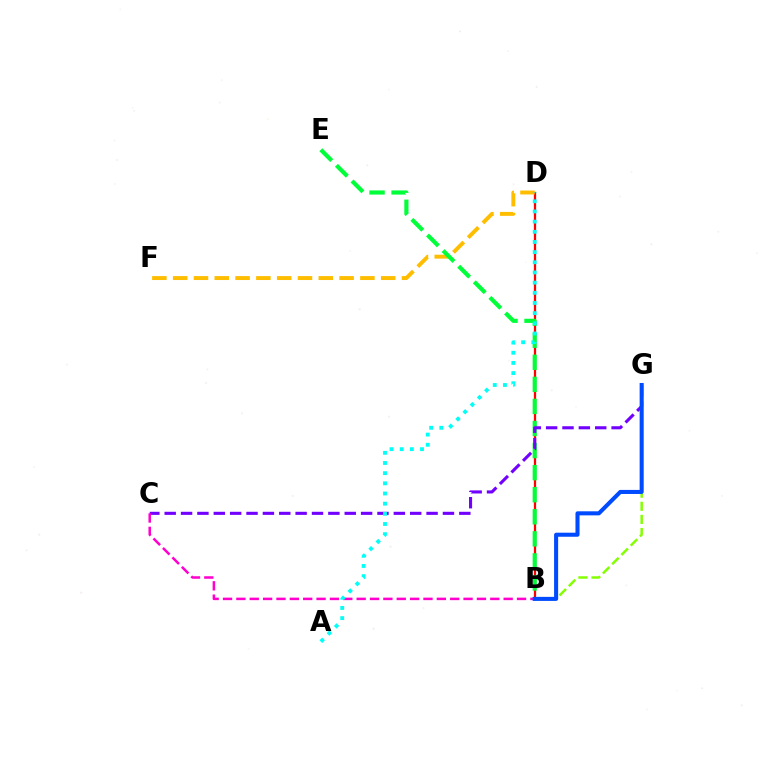{('B', 'G'): [{'color': '#84ff00', 'line_style': 'dashed', 'thickness': 1.78}, {'color': '#004bff', 'line_style': 'solid', 'thickness': 2.92}], ('B', 'D'): [{'color': '#ff0000', 'line_style': 'solid', 'thickness': 1.62}], ('D', 'F'): [{'color': '#ffbd00', 'line_style': 'dashed', 'thickness': 2.83}], ('B', 'E'): [{'color': '#00ff39', 'line_style': 'dashed', 'thickness': 3.0}], ('C', 'G'): [{'color': '#7200ff', 'line_style': 'dashed', 'thickness': 2.22}], ('B', 'C'): [{'color': '#ff00cf', 'line_style': 'dashed', 'thickness': 1.82}], ('A', 'D'): [{'color': '#00fff6', 'line_style': 'dotted', 'thickness': 2.76}]}